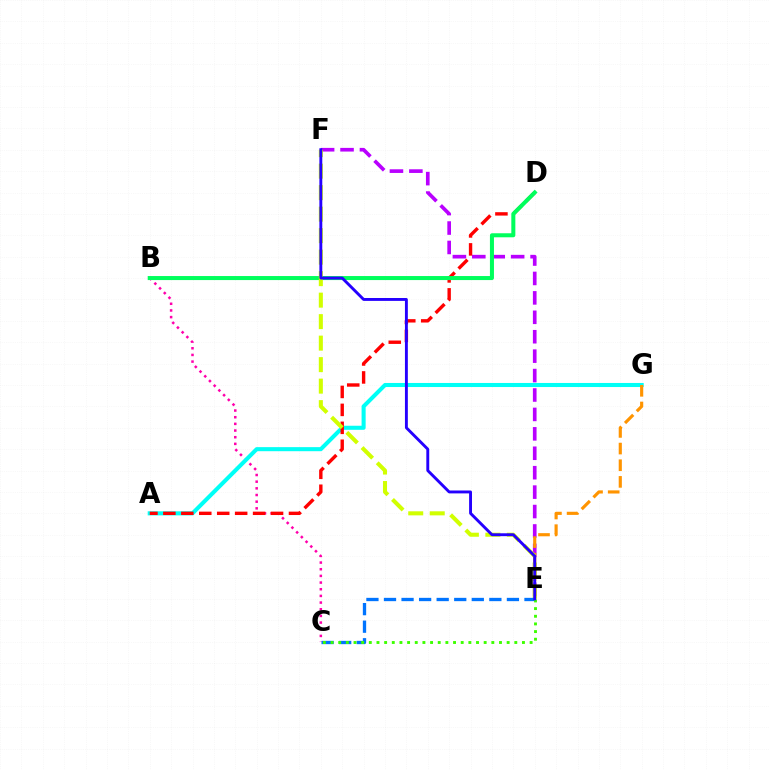{('B', 'C'): [{'color': '#ff00ac', 'line_style': 'dotted', 'thickness': 1.81}], ('A', 'G'): [{'color': '#00fff6', 'line_style': 'solid', 'thickness': 2.93}], ('E', 'F'): [{'color': '#b900ff', 'line_style': 'dashed', 'thickness': 2.64}, {'color': '#d1ff00', 'line_style': 'dashed', 'thickness': 2.92}, {'color': '#2500ff', 'line_style': 'solid', 'thickness': 2.09}], ('A', 'D'): [{'color': '#ff0000', 'line_style': 'dashed', 'thickness': 2.44}], ('E', 'G'): [{'color': '#ff9400', 'line_style': 'dashed', 'thickness': 2.26}], ('B', 'D'): [{'color': '#00ff5c', 'line_style': 'solid', 'thickness': 2.9}], ('C', 'E'): [{'color': '#0074ff', 'line_style': 'dashed', 'thickness': 2.39}, {'color': '#3dff00', 'line_style': 'dotted', 'thickness': 2.08}]}